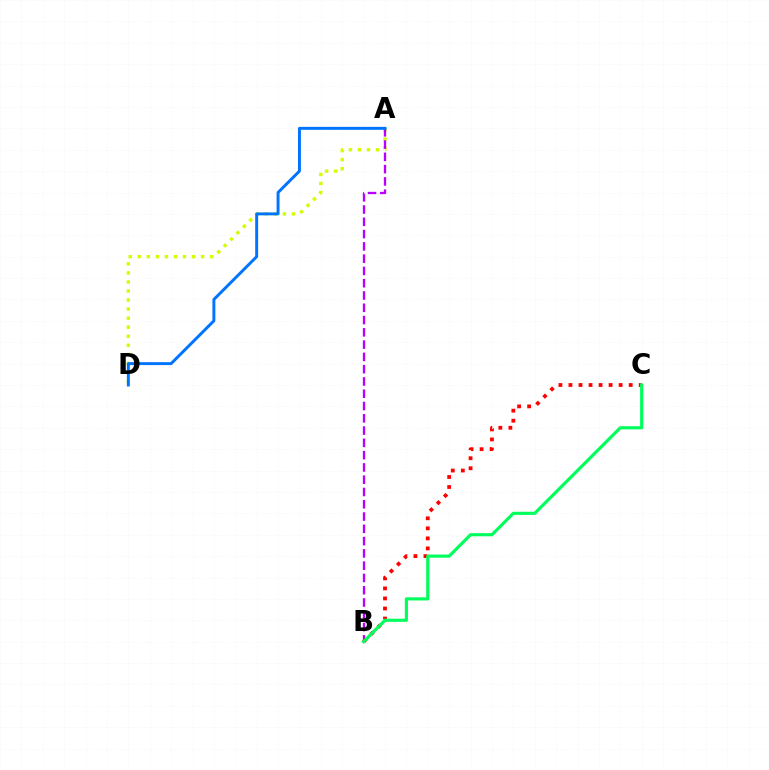{('A', 'D'): [{'color': '#d1ff00', 'line_style': 'dotted', 'thickness': 2.46}, {'color': '#0074ff', 'line_style': 'solid', 'thickness': 2.12}], ('A', 'B'): [{'color': '#b900ff', 'line_style': 'dashed', 'thickness': 1.67}], ('B', 'C'): [{'color': '#ff0000', 'line_style': 'dotted', 'thickness': 2.73}, {'color': '#00ff5c', 'line_style': 'solid', 'thickness': 2.27}]}